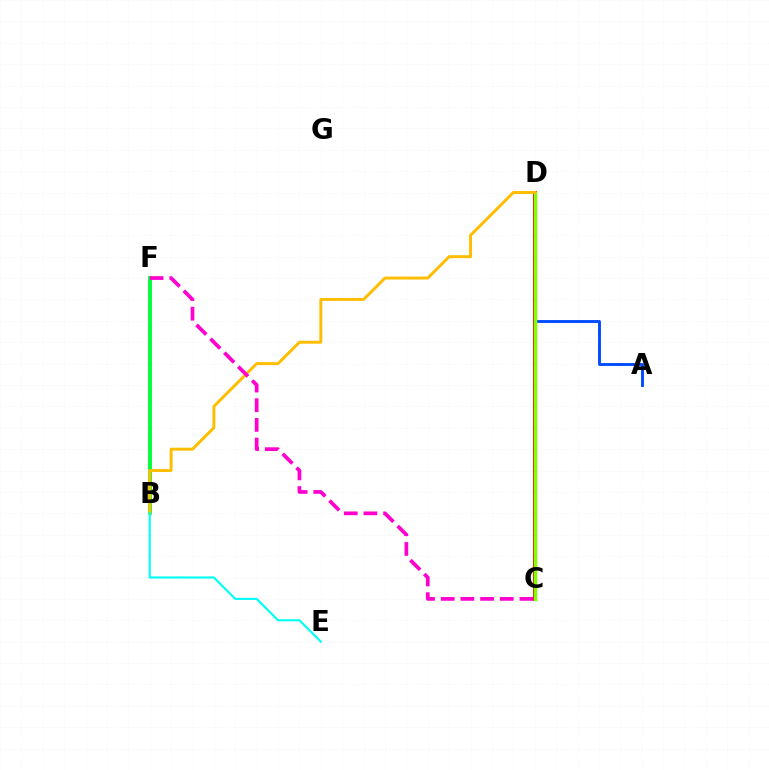{('B', 'F'): [{'color': '#7200ff', 'line_style': 'dashed', 'thickness': 1.63}, {'color': '#00ff39', 'line_style': 'solid', 'thickness': 2.78}], ('A', 'D'): [{'color': '#004bff', 'line_style': 'solid', 'thickness': 2.07}], ('C', 'D'): [{'color': '#ff0000', 'line_style': 'solid', 'thickness': 2.89}, {'color': '#84ff00', 'line_style': 'solid', 'thickness': 2.5}], ('B', 'D'): [{'color': '#ffbd00', 'line_style': 'solid', 'thickness': 2.12}], ('C', 'F'): [{'color': '#ff00cf', 'line_style': 'dashed', 'thickness': 2.67}], ('B', 'E'): [{'color': '#00fff6', 'line_style': 'solid', 'thickness': 1.54}]}